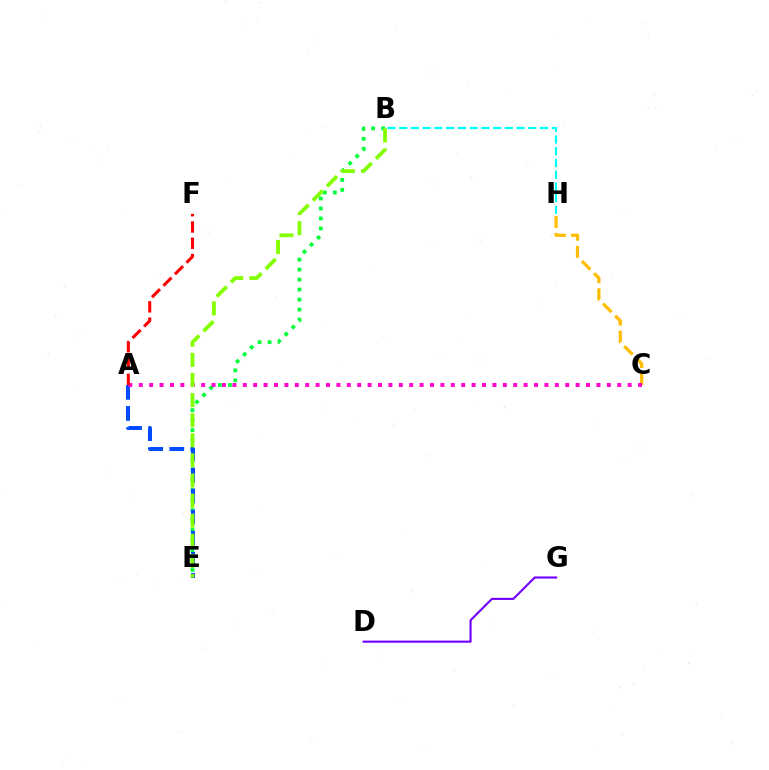{('C', 'H'): [{'color': '#ffbd00', 'line_style': 'dashed', 'thickness': 2.32}], ('B', 'E'): [{'color': '#00ff39', 'line_style': 'dotted', 'thickness': 2.72}, {'color': '#84ff00', 'line_style': 'dashed', 'thickness': 2.73}], ('D', 'G'): [{'color': '#7200ff', 'line_style': 'solid', 'thickness': 1.52}], ('A', 'E'): [{'color': '#004bff', 'line_style': 'dashed', 'thickness': 2.86}], ('A', 'C'): [{'color': '#ff00cf', 'line_style': 'dotted', 'thickness': 2.83}], ('B', 'H'): [{'color': '#00fff6', 'line_style': 'dashed', 'thickness': 1.59}], ('A', 'F'): [{'color': '#ff0000', 'line_style': 'dashed', 'thickness': 2.21}]}